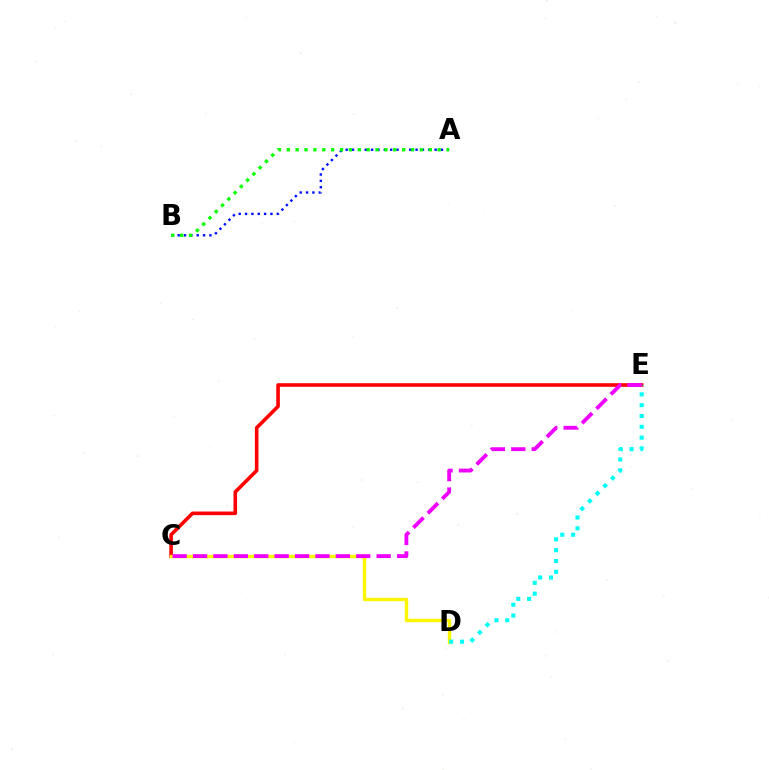{('C', 'E'): [{'color': '#ff0000', 'line_style': 'solid', 'thickness': 2.59}, {'color': '#ee00ff', 'line_style': 'dashed', 'thickness': 2.77}], ('C', 'D'): [{'color': '#fcf500', 'line_style': 'solid', 'thickness': 2.44}], ('D', 'E'): [{'color': '#00fff6', 'line_style': 'dotted', 'thickness': 2.94}], ('A', 'B'): [{'color': '#0010ff', 'line_style': 'dotted', 'thickness': 1.73}, {'color': '#08ff00', 'line_style': 'dotted', 'thickness': 2.41}]}